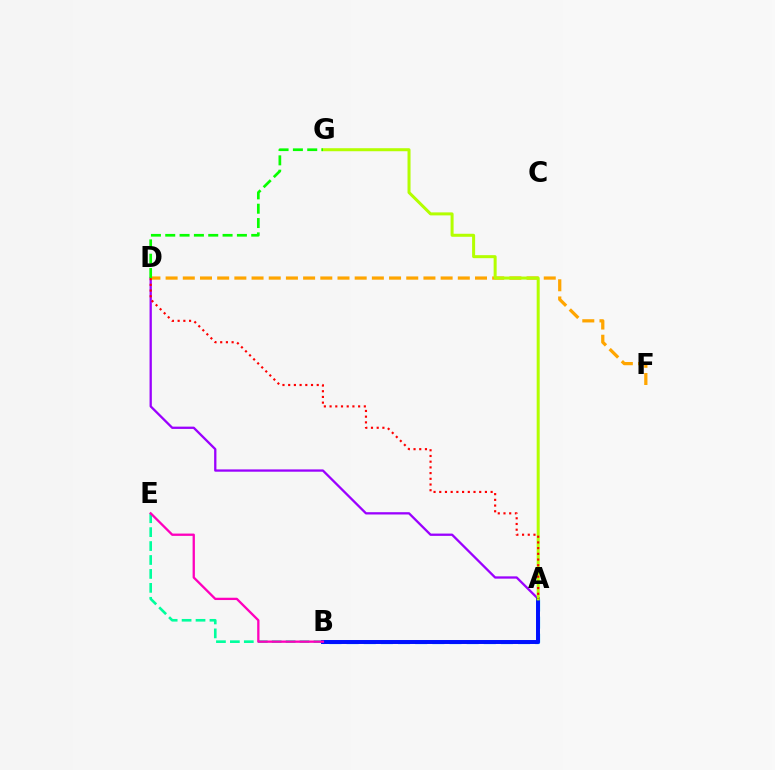{('A', 'D'): [{'color': '#9b00ff', 'line_style': 'solid', 'thickness': 1.65}, {'color': '#ff0000', 'line_style': 'dotted', 'thickness': 1.55}], ('D', 'F'): [{'color': '#ffa500', 'line_style': 'dashed', 'thickness': 2.34}], ('B', 'E'): [{'color': '#00ff9d', 'line_style': 'dashed', 'thickness': 1.89}, {'color': '#ff00bd', 'line_style': 'solid', 'thickness': 1.66}], ('A', 'B'): [{'color': '#00b5ff', 'line_style': 'dashed', 'thickness': 2.33}, {'color': '#0010ff', 'line_style': 'solid', 'thickness': 2.85}], ('A', 'G'): [{'color': '#b3ff00', 'line_style': 'solid', 'thickness': 2.17}], ('D', 'G'): [{'color': '#08ff00', 'line_style': 'dashed', 'thickness': 1.95}]}